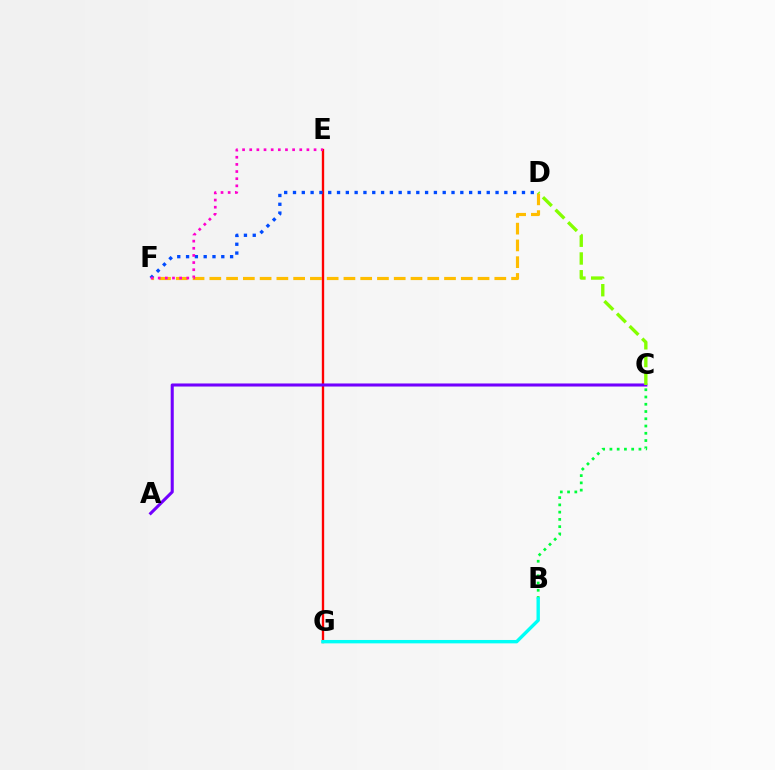{('D', 'F'): [{'color': '#ffbd00', 'line_style': 'dashed', 'thickness': 2.28}, {'color': '#004bff', 'line_style': 'dotted', 'thickness': 2.39}], ('E', 'G'): [{'color': '#ff0000', 'line_style': 'solid', 'thickness': 1.69}], ('E', 'F'): [{'color': '#ff00cf', 'line_style': 'dotted', 'thickness': 1.94}], ('B', 'C'): [{'color': '#00ff39', 'line_style': 'dotted', 'thickness': 1.97}], ('A', 'C'): [{'color': '#7200ff', 'line_style': 'solid', 'thickness': 2.2}], ('B', 'G'): [{'color': '#00fff6', 'line_style': 'solid', 'thickness': 2.43}], ('C', 'D'): [{'color': '#84ff00', 'line_style': 'dashed', 'thickness': 2.41}]}